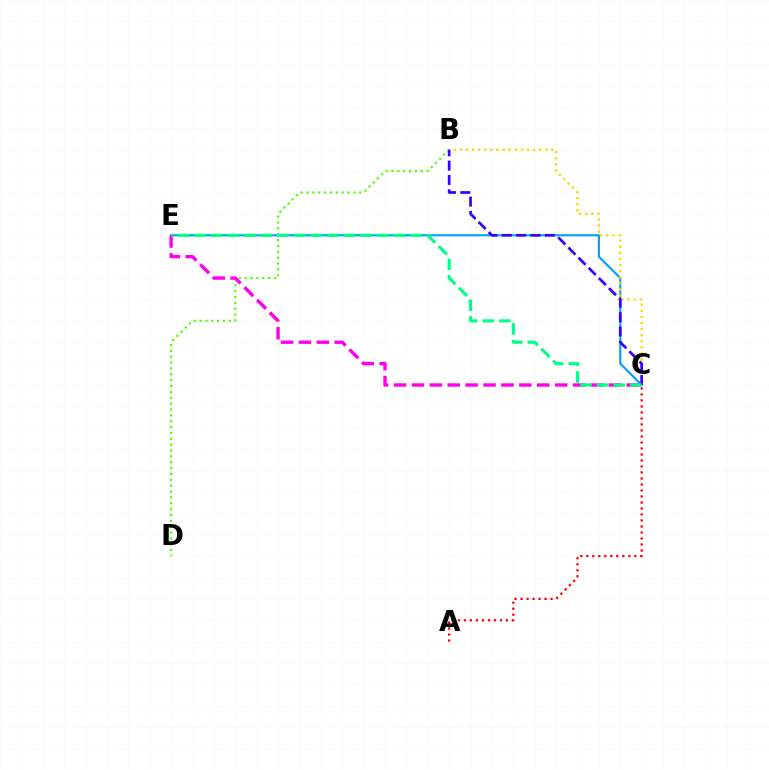{('C', 'E'): [{'color': '#009eff', 'line_style': 'solid', 'thickness': 1.53}, {'color': '#ff00ed', 'line_style': 'dashed', 'thickness': 2.43}, {'color': '#00ff86', 'line_style': 'dashed', 'thickness': 2.26}], ('B', 'D'): [{'color': '#4fff00', 'line_style': 'dotted', 'thickness': 1.59}], ('A', 'C'): [{'color': '#ff0000', 'line_style': 'dotted', 'thickness': 1.63}], ('B', 'C'): [{'color': '#ffd500', 'line_style': 'dotted', 'thickness': 1.66}, {'color': '#3700ff', 'line_style': 'dashed', 'thickness': 1.95}]}